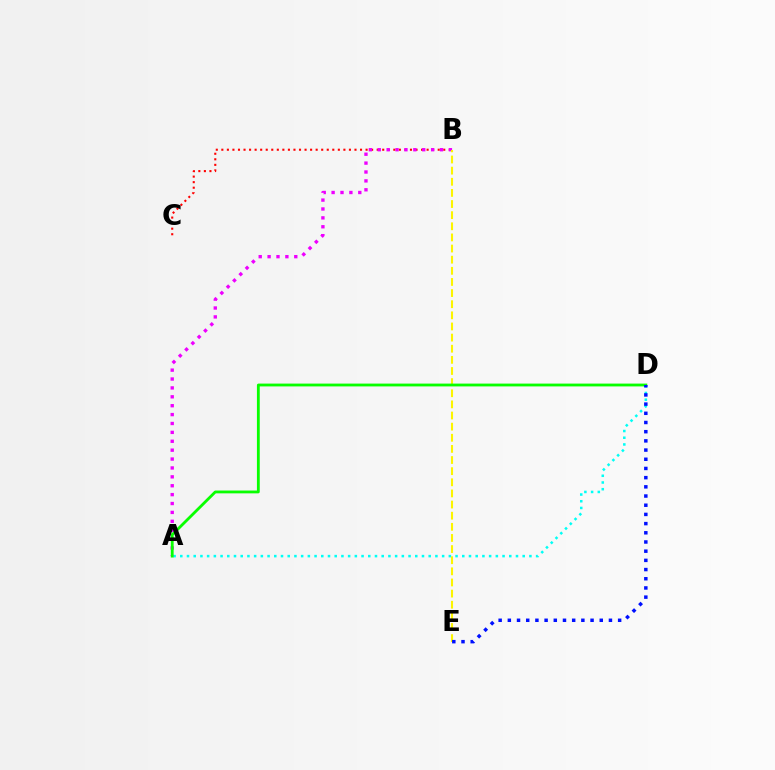{('B', 'C'): [{'color': '#ff0000', 'line_style': 'dotted', 'thickness': 1.51}], ('A', 'B'): [{'color': '#ee00ff', 'line_style': 'dotted', 'thickness': 2.42}], ('B', 'E'): [{'color': '#fcf500', 'line_style': 'dashed', 'thickness': 1.51}], ('A', 'D'): [{'color': '#00fff6', 'line_style': 'dotted', 'thickness': 1.82}, {'color': '#08ff00', 'line_style': 'solid', 'thickness': 2.03}], ('D', 'E'): [{'color': '#0010ff', 'line_style': 'dotted', 'thickness': 2.5}]}